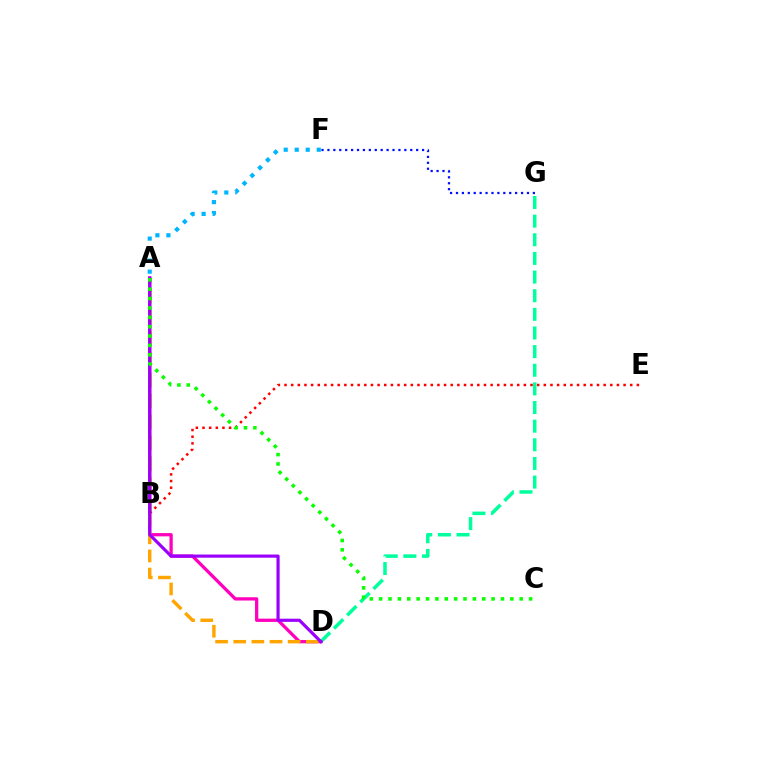{('A', 'B'): [{'color': '#b3ff00', 'line_style': 'dashed', 'thickness': 2.84}], ('F', 'G'): [{'color': '#0010ff', 'line_style': 'dotted', 'thickness': 1.61}], ('D', 'G'): [{'color': '#00ff9d', 'line_style': 'dashed', 'thickness': 2.53}], ('B', 'E'): [{'color': '#ff0000', 'line_style': 'dotted', 'thickness': 1.81}], ('A', 'D'): [{'color': '#ff00bd', 'line_style': 'solid', 'thickness': 2.35}, {'color': '#9b00ff', 'line_style': 'solid', 'thickness': 2.28}], ('A', 'F'): [{'color': '#00b5ff', 'line_style': 'dotted', 'thickness': 2.99}], ('B', 'D'): [{'color': '#ffa500', 'line_style': 'dashed', 'thickness': 2.46}], ('A', 'C'): [{'color': '#08ff00', 'line_style': 'dotted', 'thickness': 2.55}]}